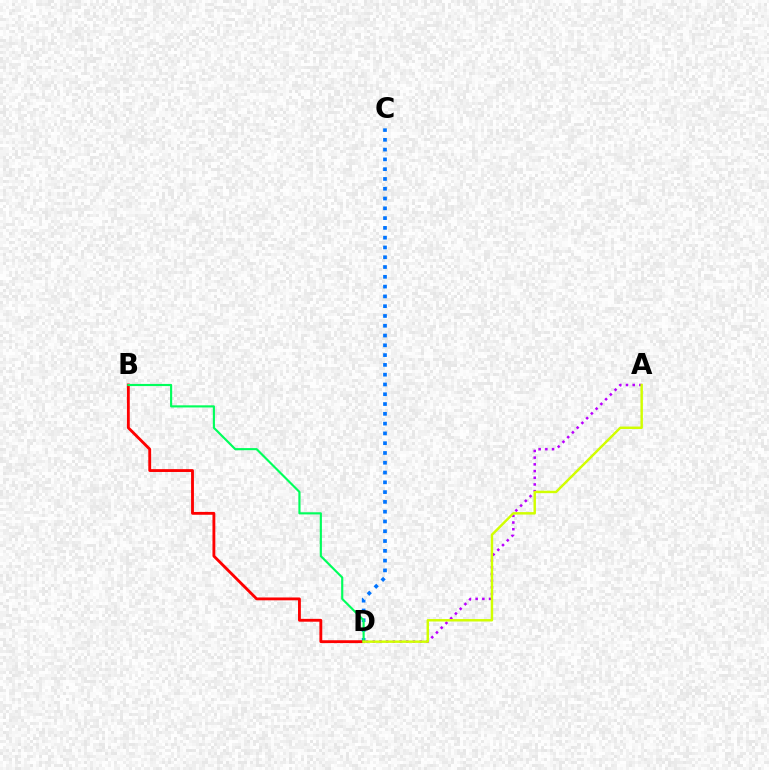{('A', 'D'): [{'color': '#b900ff', 'line_style': 'dotted', 'thickness': 1.82}, {'color': '#d1ff00', 'line_style': 'solid', 'thickness': 1.77}], ('C', 'D'): [{'color': '#0074ff', 'line_style': 'dotted', 'thickness': 2.66}], ('B', 'D'): [{'color': '#ff0000', 'line_style': 'solid', 'thickness': 2.05}, {'color': '#00ff5c', 'line_style': 'solid', 'thickness': 1.55}]}